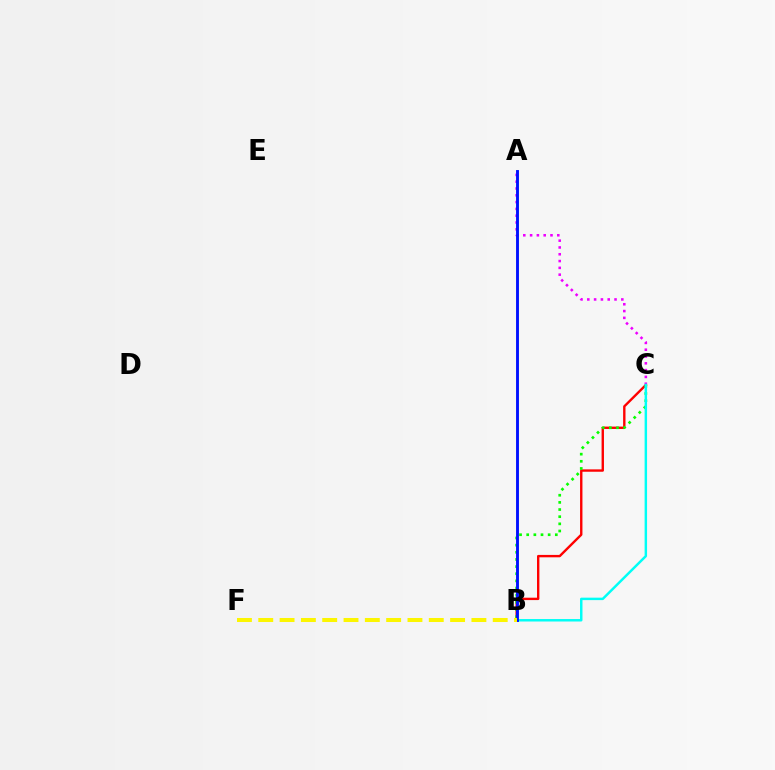{('B', 'C'): [{'color': '#ff0000', 'line_style': 'solid', 'thickness': 1.72}, {'color': '#08ff00', 'line_style': 'dotted', 'thickness': 1.94}, {'color': '#00fff6', 'line_style': 'solid', 'thickness': 1.77}], ('A', 'C'): [{'color': '#ee00ff', 'line_style': 'dotted', 'thickness': 1.85}], ('A', 'B'): [{'color': '#0010ff', 'line_style': 'solid', 'thickness': 2.08}], ('B', 'F'): [{'color': '#fcf500', 'line_style': 'dashed', 'thickness': 2.9}]}